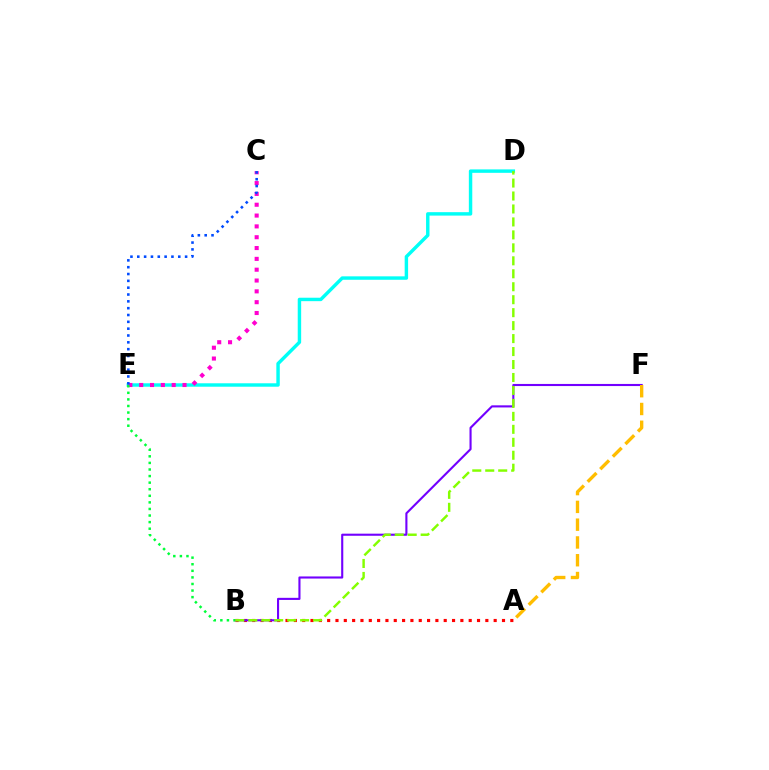{('D', 'E'): [{'color': '#00fff6', 'line_style': 'solid', 'thickness': 2.47}], ('C', 'E'): [{'color': '#ff00cf', 'line_style': 'dotted', 'thickness': 2.94}, {'color': '#004bff', 'line_style': 'dotted', 'thickness': 1.86}], ('A', 'B'): [{'color': '#ff0000', 'line_style': 'dotted', 'thickness': 2.26}], ('B', 'F'): [{'color': '#7200ff', 'line_style': 'solid', 'thickness': 1.52}], ('B', 'E'): [{'color': '#00ff39', 'line_style': 'dotted', 'thickness': 1.79}], ('A', 'F'): [{'color': '#ffbd00', 'line_style': 'dashed', 'thickness': 2.42}], ('B', 'D'): [{'color': '#84ff00', 'line_style': 'dashed', 'thickness': 1.76}]}